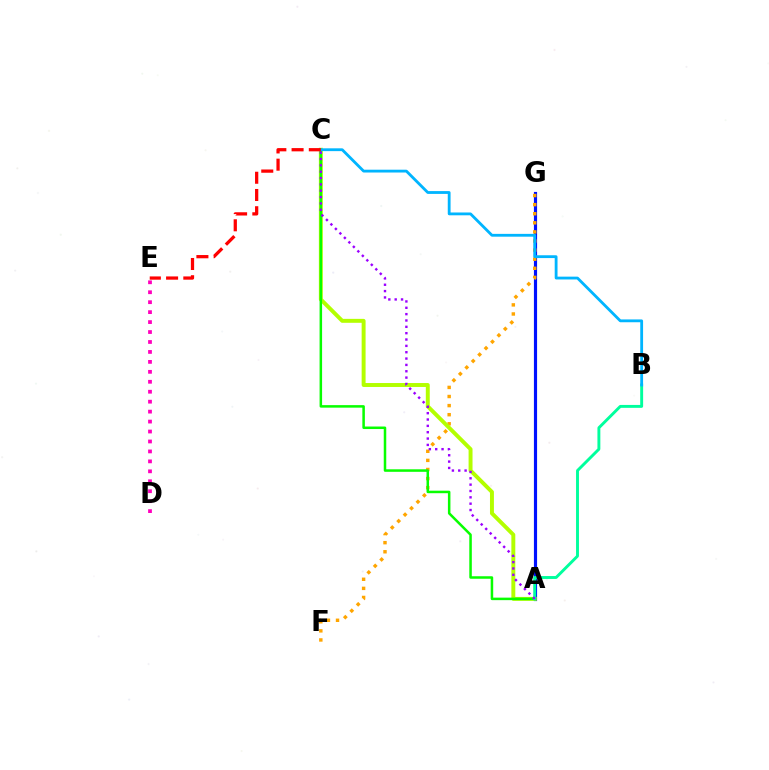{('A', 'G'): [{'color': '#0010ff', 'line_style': 'solid', 'thickness': 2.28}], ('D', 'E'): [{'color': '#ff00bd', 'line_style': 'dotted', 'thickness': 2.7}], ('F', 'G'): [{'color': '#ffa500', 'line_style': 'dotted', 'thickness': 2.47}], ('A', 'C'): [{'color': '#b3ff00', 'line_style': 'solid', 'thickness': 2.84}, {'color': '#08ff00', 'line_style': 'solid', 'thickness': 1.81}, {'color': '#9b00ff', 'line_style': 'dotted', 'thickness': 1.72}], ('A', 'B'): [{'color': '#00ff9d', 'line_style': 'solid', 'thickness': 2.1}], ('B', 'C'): [{'color': '#00b5ff', 'line_style': 'solid', 'thickness': 2.03}], ('C', 'E'): [{'color': '#ff0000', 'line_style': 'dashed', 'thickness': 2.34}]}